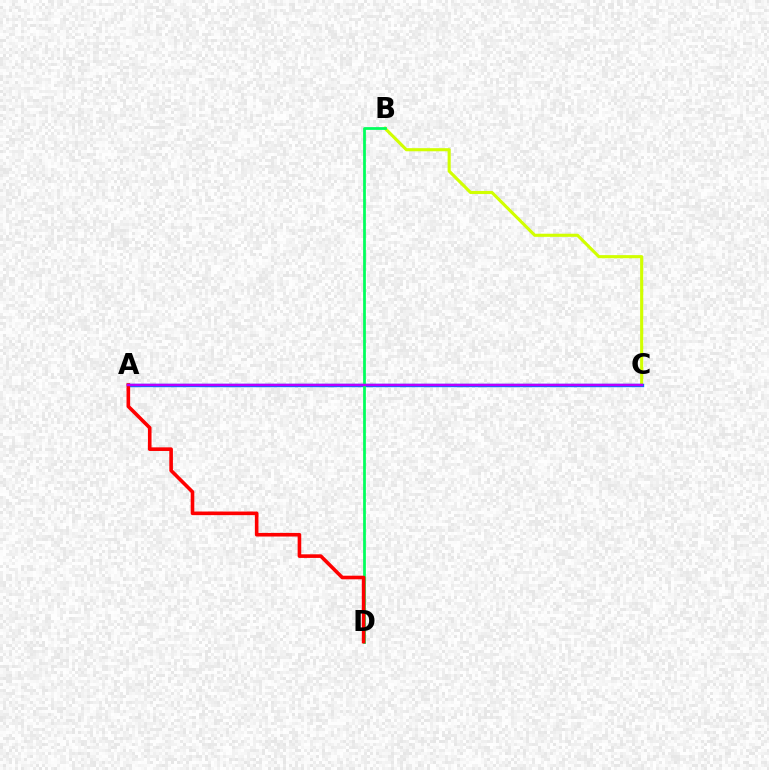{('B', 'C'): [{'color': '#d1ff00', 'line_style': 'solid', 'thickness': 2.24}], ('A', 'C'): [{'color': '#0074ff', 'line_style': 'solid', 'thickness': 2.44}, {'color': '#b900ff', 'line_style': 'solid', 'thickness': 1.77}], ('B', 'D'): [{'color': '#00ff5c', 'line_style': 'solid', 'thickness': 1.98}], ('A', 'D'): [{'color': '#ff0000', 'line_style': 'solid', 'thickness': 2.6}]}